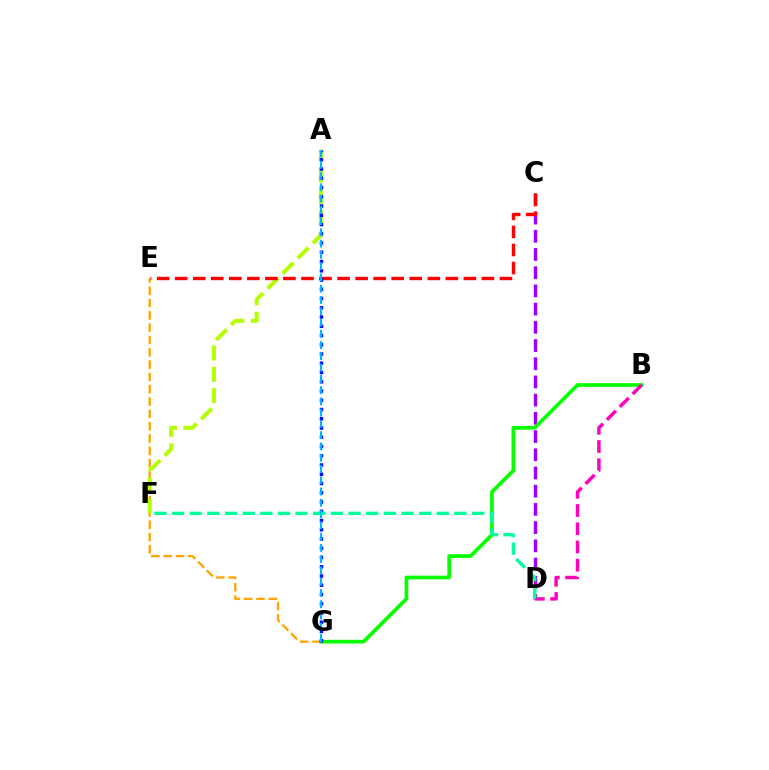{('C', 'D'): [{'color': '#9b00ff', 'line_style': 'dashed', 'thickness': 2.47}], ('B', 'G'): [{'color': '#08ff00', 'line_style': 'solid', 'thickness': 2.66}], ('E', 'G'): [{'color': '#ffa500', 'line_style': 'dashed', 'thickness': 1.67}], ('A', 'F'): [{'color': '#b3ff00', 'line_style': 'dashed', 'thickness': 2.9}], ('C', 'E'): [{'color': '#ff0000', 'line_style': 'dashed', 'thickness': 2.45}], ('B', 'D'): [{'color': '#ff00bd', 'line_style': 'dashed', 'thickness': 2.47}], ('A', 'G'): [{'color': '#0010ff', 'line_style': 'dotted', 'thickness': 2.51}, {'color': '#00b5ff', 'line_style': 'dashed', 'thickness': 1.53}], ('D', 'F'): [{'color': '#00ff9d', 'line_style': 'dashed', 'thickness': 2.4}]}